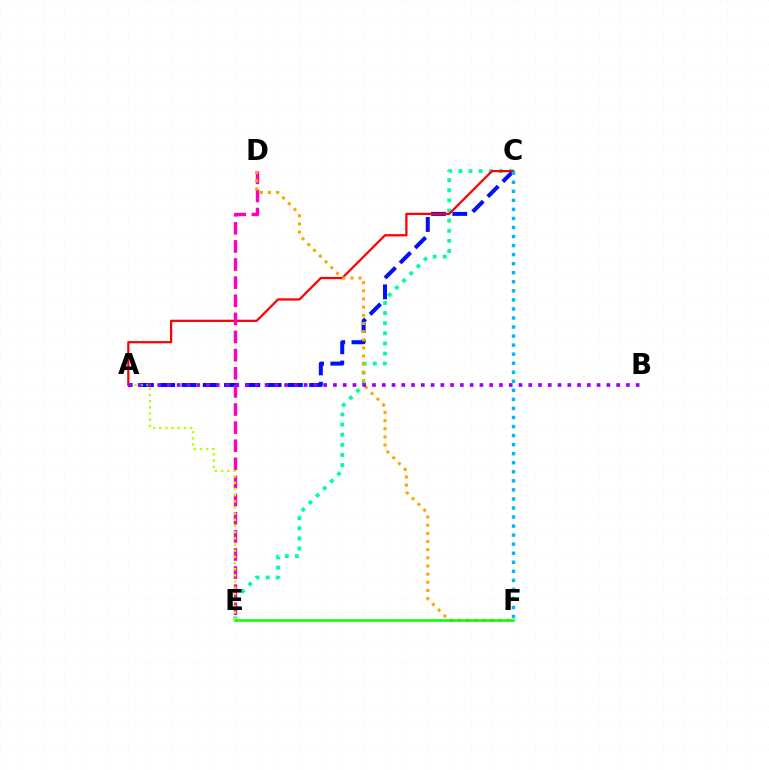{('C', 'E'): [{'color': '#00ff9d', 'line_style': 'dotted', 'thickness': 2.75}], ('A', 'C'): [{'color': '#0010ff', 'line_style': 'dashed', 'thickness': 2.89}, {'color': '#ff0000', 'line_style': 'solid', 'thickness': 1.62}], ('D', 'E'): [{'color': '#ff00bd', 'line_style': 'dashed', 'thickness': 2.46}], ('D', 'F'): [{'color': '#ffa500', 'line_style': 'dotted', 'thickness': 2.22}], ('E', 'F'): [{'color': '#08ff00', 'line_style': 'solid', 'thickness': 1.86}], ('A', 'E'): [{'color': '#b3ff00', 'line_style': 'dotted', 'thickness': 1.68}], ('C', 'F'): [{'color': '#00b5ff', 'line_style': 'dotted', 'thickness': 2.46}], ('A', 'B'): [{'color': '#9b00ff', 'line_style': 'dotted', 'thickness': 2.65}]}